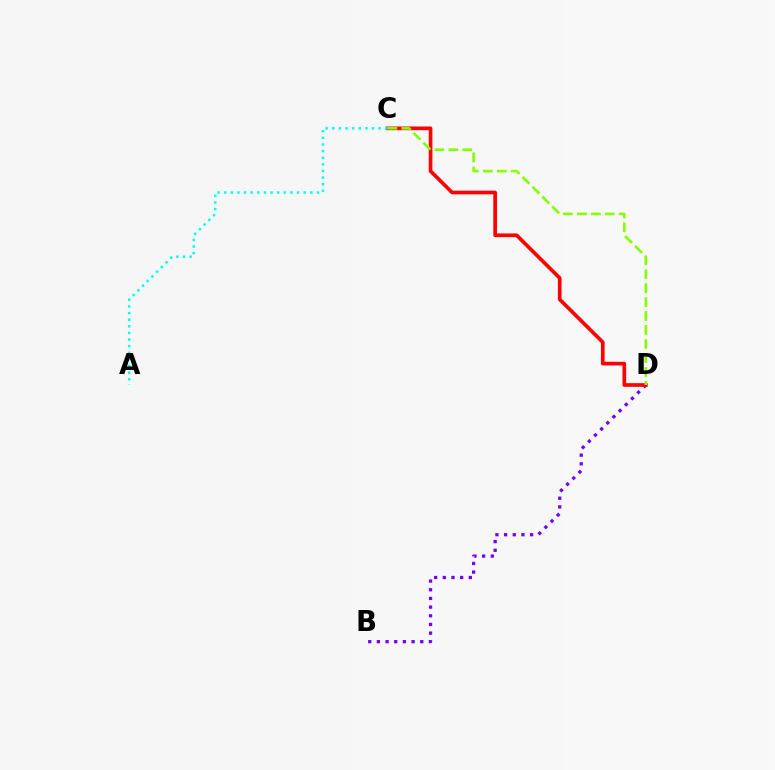{('B', 'D'): [{'color': '#7200ff', 'line_style': 'dotted', 'thickness': 2.36}], ('C', 'D'): [{'color': '#ff0000', 'line_style': 'solid', 'thickness': 2.65}, {'color': '#84ff00', 'line_style': 'dashed', 'thickness': 1.9}], ('A', 'C'): [{'color': '#00fff6', 'line_style': 'dotted', 'thickness': 1.8}]}